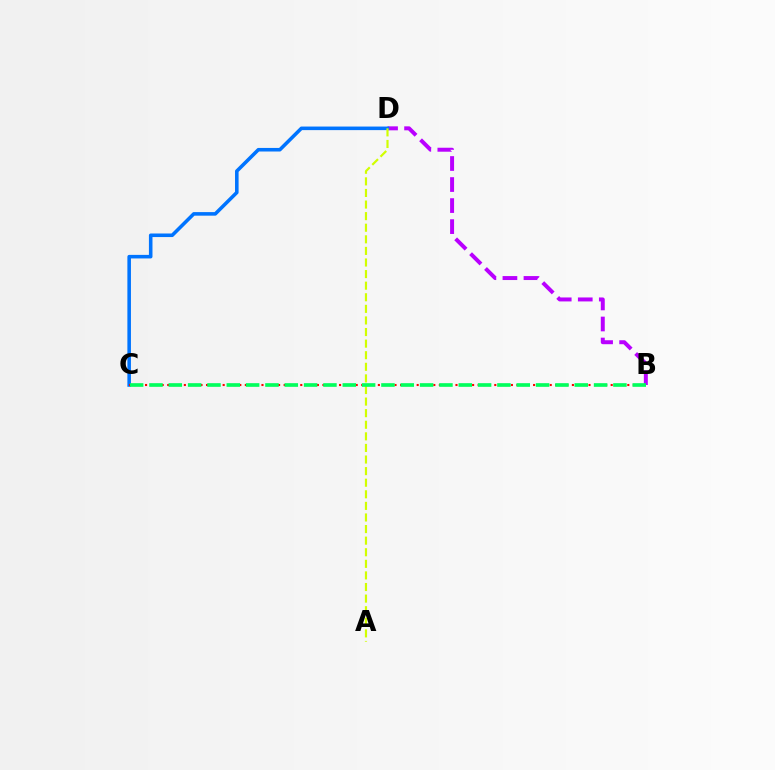{('B', 'D'): [{'color': '#b900ff', 'line_style': 'dashed', 'thickness': 2.86}], ('C', 'D'): [{'color': '#0074ff', 'line_style': 'solid', 'thickness': 2.57}], ('A', 'D'): [{'color': '#d1ff00', 'line_style': 'dashed', 'thickness': 1.57}], ('B', 'C'): [{'color': '#ff0000', 'line_style': 'dotted', 'thickness': 1.51}, {'color': '#00ff5c', 'line_style': 'dashed', 'thickness': 2.63}]}